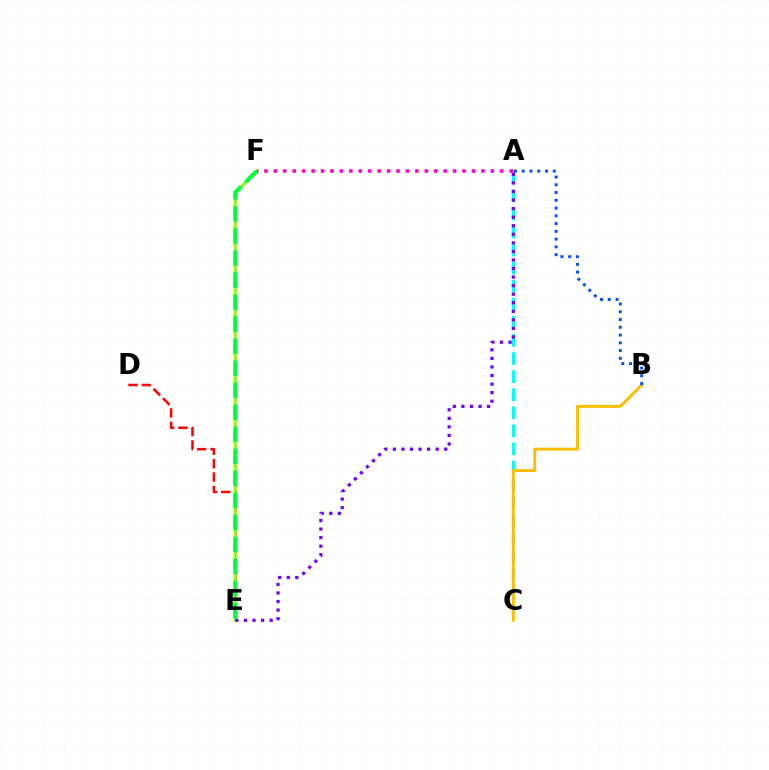{('A', 'C'): [{'color': '#00fff6', 'line_style': 'dashed', 'thickness': 2.45}], ('D', 'E'): [{'color': '#ff0000', 'line_style': 'dashed', 'thickness': 1.82}], ('B', 'C'): [{'color': '#ffbd00', 'line_style': 'solid', 'thickness': 2.1}], ('E', 'F'): [{'color': '#84ff00', 'line_style': 'solid', 'thickness': 2.12}, {'color': '#00ff39', 'line_style': 'dashed', 'thickness': 2.99}], ('A', 'B'): [{'color': '#004bff', 'line_style': 'dotted', 'thickness': 2.11}], ('A', 'E'): [{'color': '#7200ff', 'line_style': 'dotted', 'thickness': 2.33}], ('A', 'F'): [{'color': '#ff00cf', 'line_style': 'dotted', 'thickness': 2.56}]}